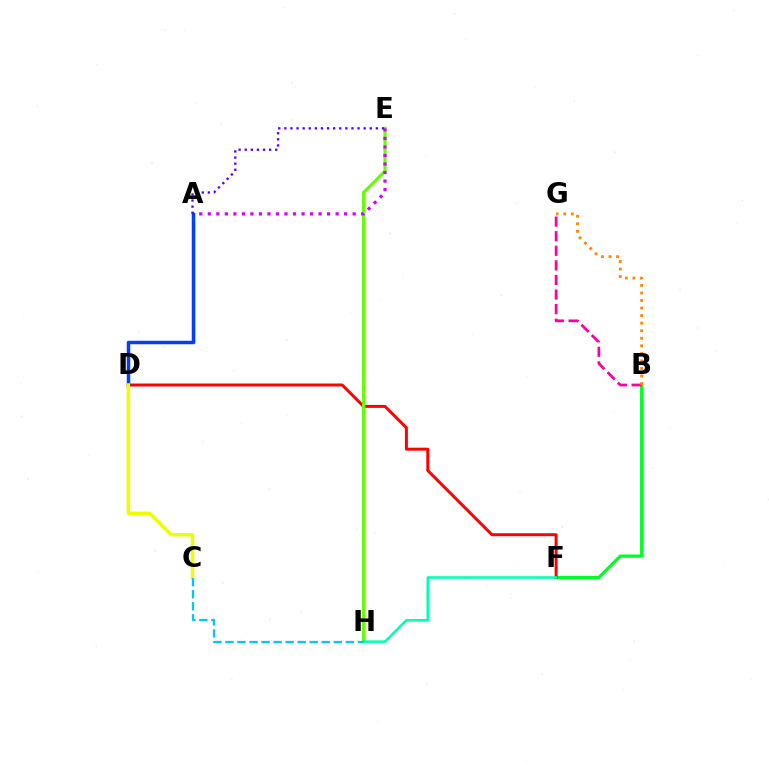{('B', 'F'): [{'color': '#00ff27', 'line_style': 'solid', 'thickness': 2.33}], ('D', 'F'): [{'color': '#ff0000', 'line_style': 'solid', 'thickness': 2.14}], ('E', 'H'): [{'color': '#66ff00', 'line_style': 'solid', 'thickness': 2.31}], ('A', 'E'): [{'color': '#d600ff', 'line_style': 'dotted', 'thickness': 2.32}, {'color': '#4f00ff', 'line_style': 'dotted', 'thickness': 1.66}], ('A', 'D'): [{'color': '#003fff', 'line_style': 'solid', 'thickness': 2.51}], ('C', 'D'): [{'color': '#eeff00', 'line_style': 'solid', 'thickness': 2.54}], ('B', 'G'): [{'color': '#ff00a0', 'line_style': 'dashed', 'thickness': 1.98}, {'color': '#ff8800', 'line_style': 'dotted', 'thickness': 2.05}], ('F', 'H'): [{'color': '#00ffaf', 'line_style': 'solid', 'thickness': 1.85}], ('C', 'H'): [{'color': '#00c7ff', 'line_style': 'dashed', 'thickness': 1.63}]}